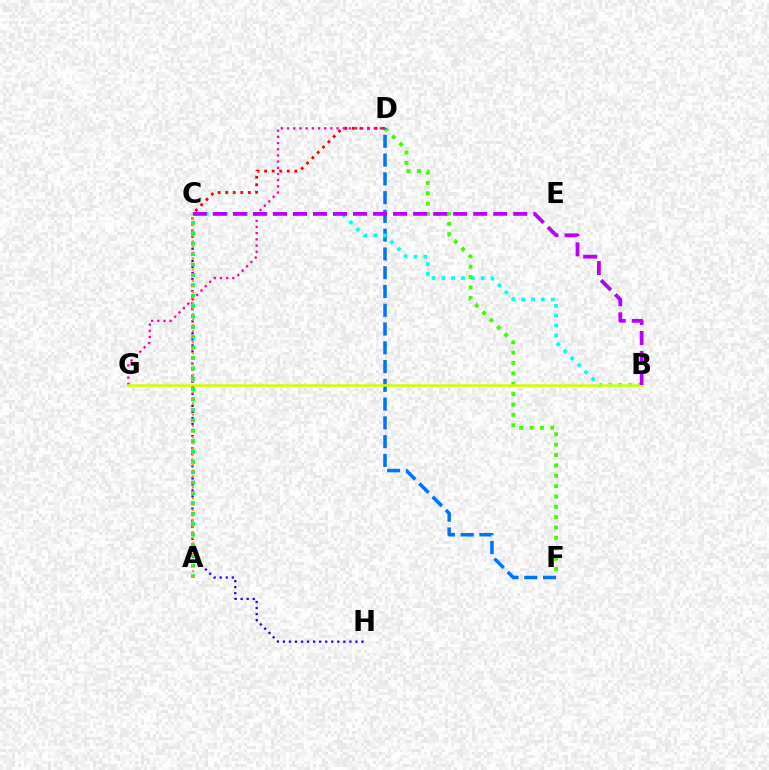{('D', 'F'): [{'color': '#3dff00', 'line_style': 'dotted', 'thickness': 2.82}, {'color': '#0074ff', 'line_style': 'dashed', 'thickness': 2.55}], ('C', 'D'): [{'color': '#ff0000', 'line_style': 'dotted', 'thickness': 2.05}], ('D', 'G'): [{'color': '#ff00ac', 'line_style': 'dotted', 'thickness': 1.68}], ('C', 'H'): [{'color': '#2500ff', 'line_style': 'dotted', 'thickness': 1.64}], ('B', 'C'): [{'color': '#00fff6', 'line_style': 'dotted', 'thickness': 2.68}, {'color': '#b900ff', 'line_style': 'dashed', 'thickness': 2.72}], ('A', 'C'): [{'color': '#00ff5c', 'line_style': 'dotted', 'thickness': 2.82}, {'color': '#ff9400', 'line_style': 'dotted', 'thickness': 1.52}], ('B', 'G'): [{'color': '#d1ff00', 'line_style': 'solid', 'thickness': 1.84}]}